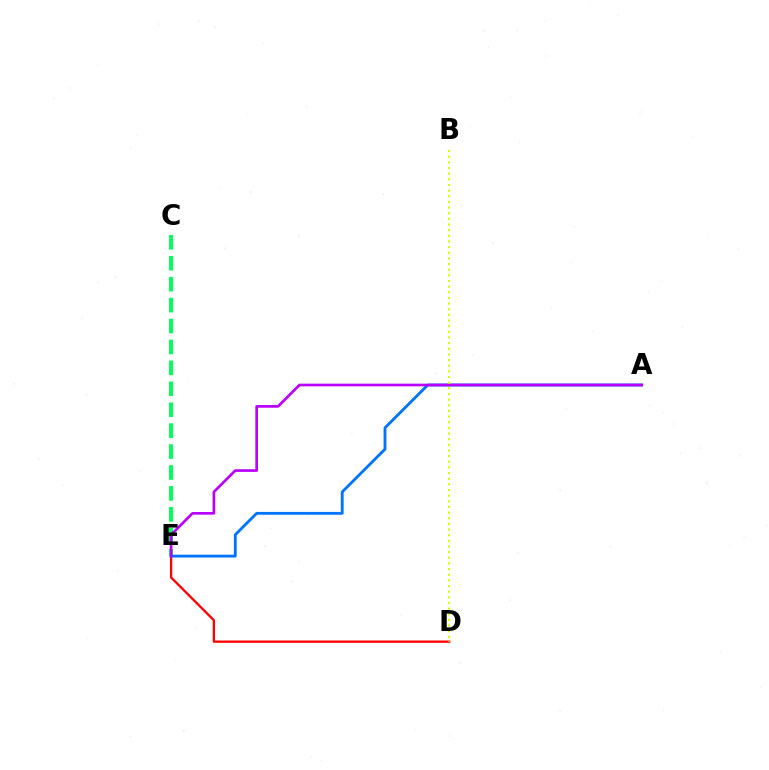{('D', 'E'): [{'color': '#ff0000', 'line_style': 'solid', 'thickness': 1.66}], ('C', 'E'): [{'color': '#00ff5c', 'line_style': 'dashed', 'thickness': 2.84}], ('A', 'E'): [{'color': '#0074ff', 'line_style': 'solid', 'thickness': 2.05}, {'color': '#b900ff', 'line_style': 'solid', 'thickness': 1.93}], ('B', 'D'): [{'color': '#d1ff00', 'line_style': 'dotted', 'thickness': 1.53}]}